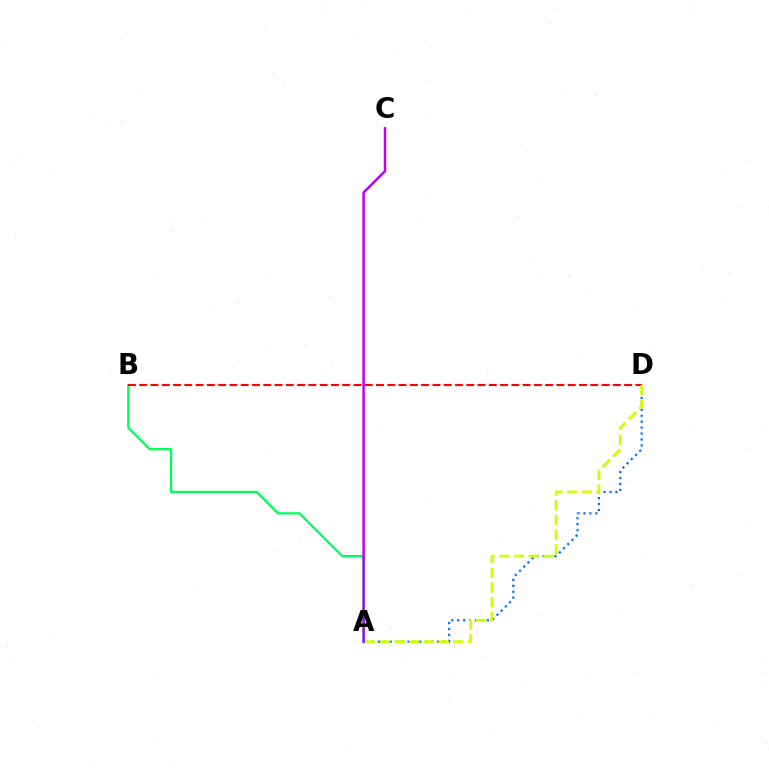{('A', 'D'): [{'color': '#0074ff', 'line_style': 'dotted', 'thickness': 1.61}, {'color': '#d1ff00', 'line_style': 'dashed', 'thickness': 1.99}], ('A', 'B'): [{'color': '#00ff5c', 'line_style': 'solid', 'thickness': 1.65}], ('B', 'D'): [{'color': '#ff0000', 'line_style': 'dashed', 'thickness': 1.53}], ('A', 'C'): [{'color': '#b900ff', 'line_style': 'solid', 'thickness': 1.79}]}